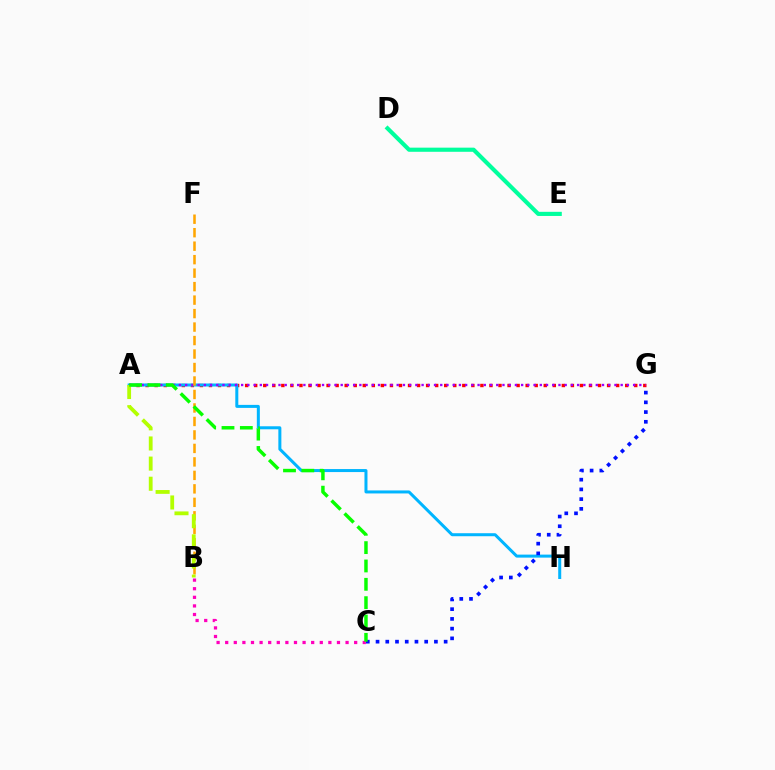{('A', 'G'): [{'color': '#ff0000', 'line_style': 'dotted', 'thickness': 2.46}, {'color': '#9b00ff', 'line_style': 'dotted', 'thickness': 1.69}], ('A', 'H'): [{'color': '#00b5ff', 'line_style': 'solid', 'thickness': 2.17}], ('D', 'E'): [{'color': '#00ff9d', 'line_style': 'solid', 'thickness': 2.98}], ('B', 'C'): [{'color': '#ff00bd', 'line_style': 'dotted', 'thickness': 2.34}], ('C', 'G'): [{'color': '#0010ff', 'line_style': 'dotted', 'thickness': 2.64}], ('B', 'F'): [{'color': '#ffa500', 'line_style': 'dashed', 'thickness': 1.83}], ('A', 'B'): [{'color': '#b3ff00', 'line_style': 'dashed', 'thickness': 2.74}], ('A', 'C'): [{'color': '#08ff00', 'line_style': 'dashed', 'thickness': 2.49}]}